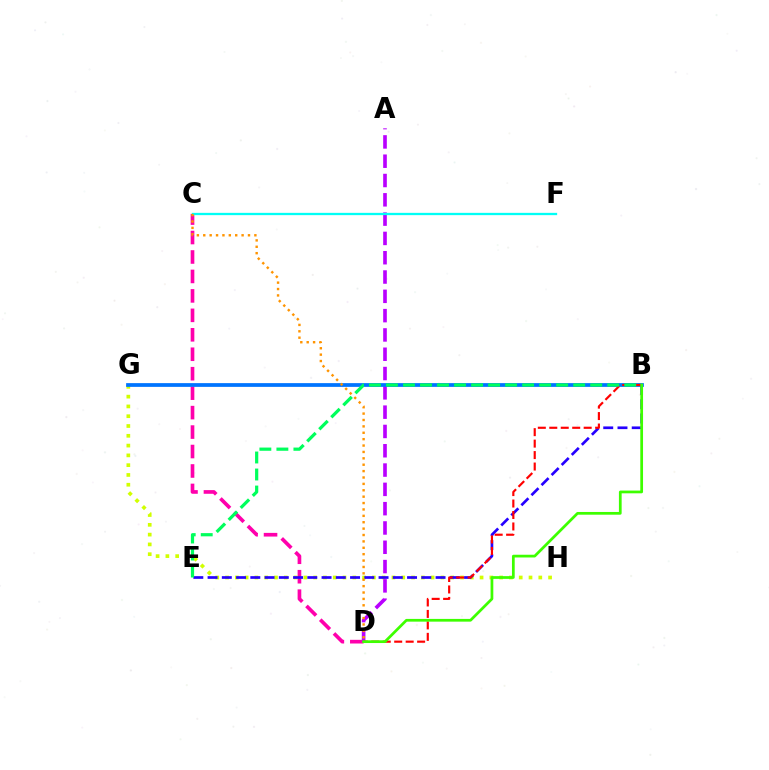{('C', 'D'): [{'color': '#ff00ac', 'line_style': 'dashed', 'thickness': 2.64}, {'color': '#ff9400', 'line_style': 'dotted', 'thickness': 1.74}], ('G', 'H'): [{'color': '#d1ff00', 'line_style': 'dotted', 'thickness': 2.66}], ('A', 'D'): [{'color': '#b900ff', 'line_style': 'dashed', 'thickness': 2.62}], ('B', 'G'): [{'color': '#0074ff', 'line_style': 'solid', 'thickness': 2.69}], ('B', 'E'): [{'color': '#2500ff', 'line_style': 'dashed', 'thickness': 1.94}, {'color': '#00ff5c', 'line_style': 'dashed', 'thickness': 2.31}], ('B', 'D'): [{'color': '#ff0000', 'line_style': 'dashed', 'thickness': 1.56}, {'color': '#3dff00', 'line_style': 'solid', 'thickness': 1.97}], ('C', 'F'): [{'color': '#00fff6', 'line_style': 'solid', 'thickness': 1.65}]}